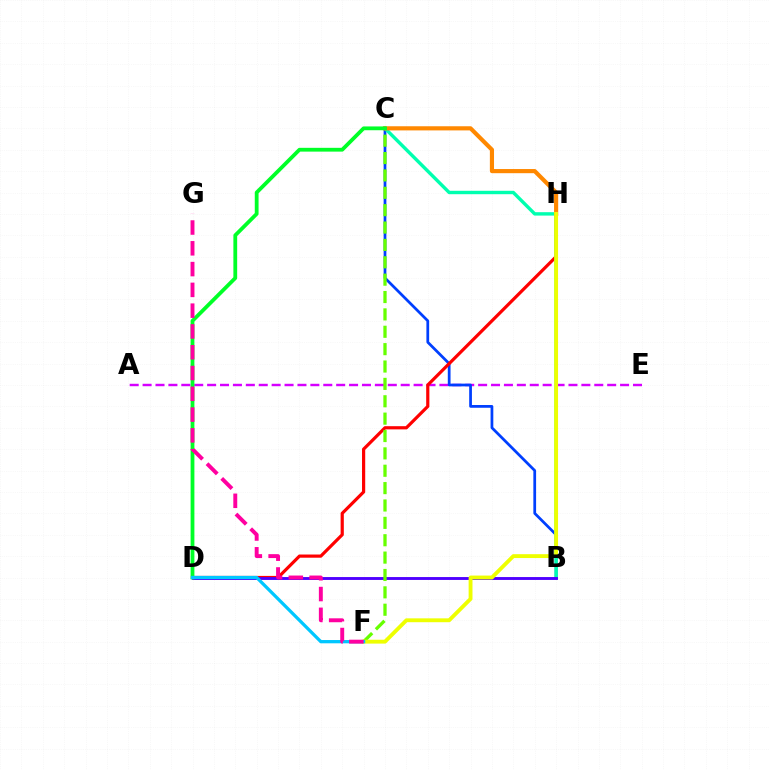{('A', 'E'): [{'color': '#d600ff', 'line_style': 'dashed', 'thickness': 1.75}], ('B', 'C'): [{'color': '#003fff', 'line_style': 'solid', 'thickness': 1.98}, {'color': '#00ffaf', 'line_style': 'solid', 'thickness': 2.45}], ('D', 'H'): [{'color': '#ff0000', 'line_style': 'solid', 'thickness': 2.3}], ('C', 'H'): [{'color': '#ff8800', 'line_style': 'solid', 'thickness': 2.99}], ('B', 'D'): [{'color': '#4f00ff', 'line_style': 'solid', 'thickness': 2.08}], ('C', 'F'): [{'color': '#66ff00', 'line_style': 'dashed', 'thickness': 2.36}], ('F', 'H'): [{'color': '#eeff00', 'line_style': 'solid', 'thickness': 2.78}], ('C', 'D'): [{'color': '#00ff27', 'line_style': 'solid', 'thickness': 2.73}], ('D', 'F'): [{'color': '#00c7ff', 'line_style': 'solid', 'thickness': 2.36}], ('F', 'G'): [{'color': '#ff00a0', 'line_style': 'dashed', 'thickness': 2.82}]}